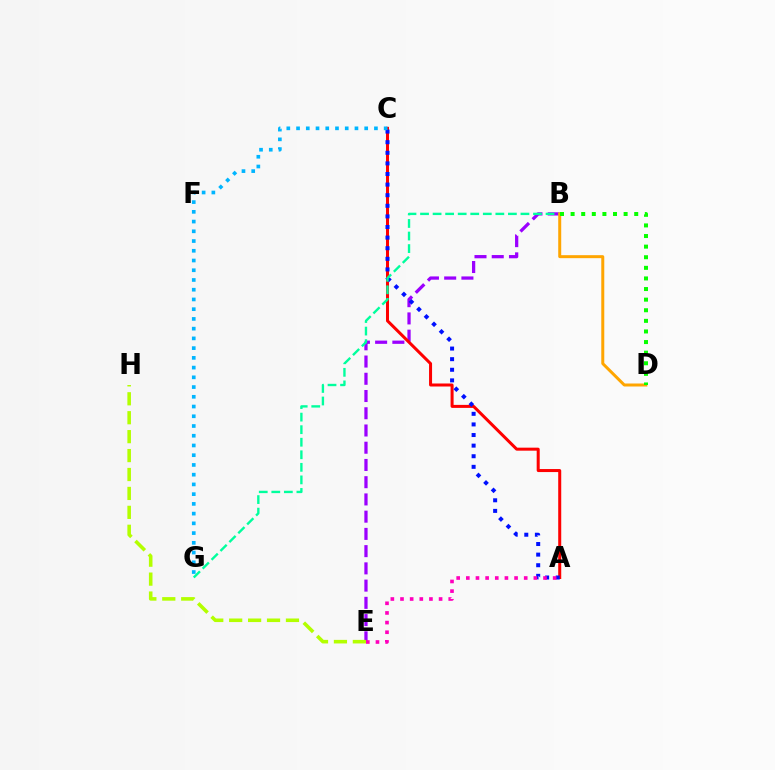{('B', 'E'): [{'color': '#9b00ff', 'line_style': 'dashed', 'thickness': 2.34}], ('A', 'C'): [{'color': '#ff0000', 'line_style': 'solid', 'thickness': 2.17}, {'color': '#0010ff', 'line_style': 'dotted', 'thickness': 2.88}], ('E', 'H'): [{'color': '#b3ff00', 'line_style': 'dashed', 'thickness': 2.57}], ('A', 'E'): [{'color': '#ff00bd', 'line_style': 'dotted', 'thickness': 2.62}], ('C', 'G'): [{'color': '#00b5ff', 'line_style': 'dotted', 'thickness': 2.64}], ('B', 'G'): [{'color': '#00ff9d', 'line_style': 'dashed', 'thickness': 1.71}], ('B', 'D'): [{'color': '#ffa500', 'line_style': 'solid', 'thickness': 2.15}, {'color': '#08ff00', 'line_style': 'dotted', 'thickness': 2.88}]}